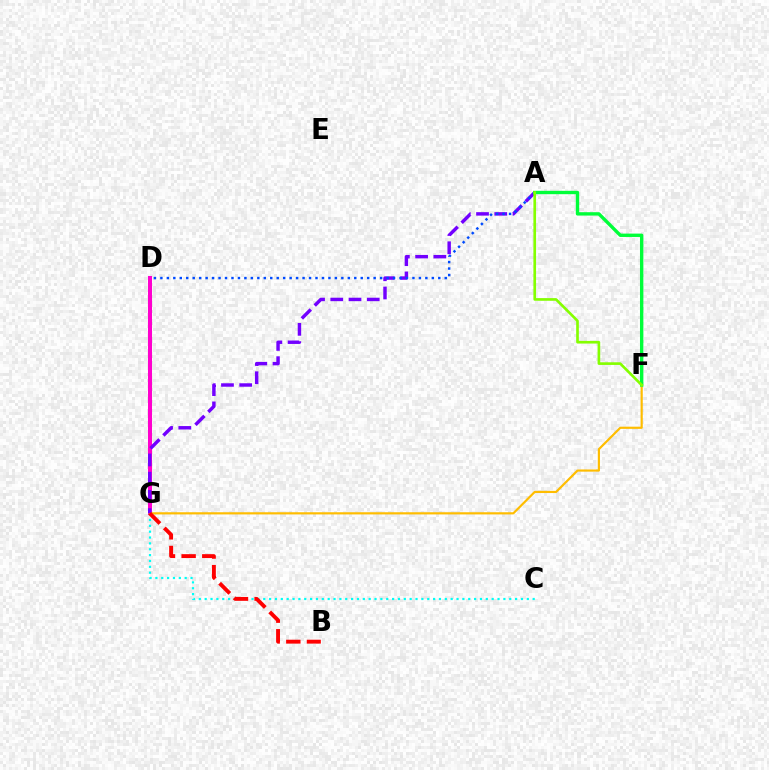{('C', 'G'): [{'color': '#00fff6', 'line_style': 'dotted', 'thickness': 1.59}], ('D', 'G'): [{'color': '#ff00cf', 'line_style': 'solid', 'thickness': 2.9}], ('F', 'G'): [{'color': '#ffbd00', 'line_style': 'solid', 'thickness': 1.57}], ('A', 'G'): [{'color': '#7200ff', 'line_style': 'dashed', 'thickness': 2.48}], ('A', 'D'): [{'color': '#004bff', 'line_style': 'dotted', 'thickness': 1.76}], ('B', 'G'): [{'color': '#ff0000', 'line_style': 'dashed', 'thickness': 2.81}], ('A', 'F'): [{'color': '#00ff39', 'line_style': 'solid', 'thickness': 2.43}, {'color': '#84ff00', 'line_style': 'solid', 'thickness': 1.91}]}